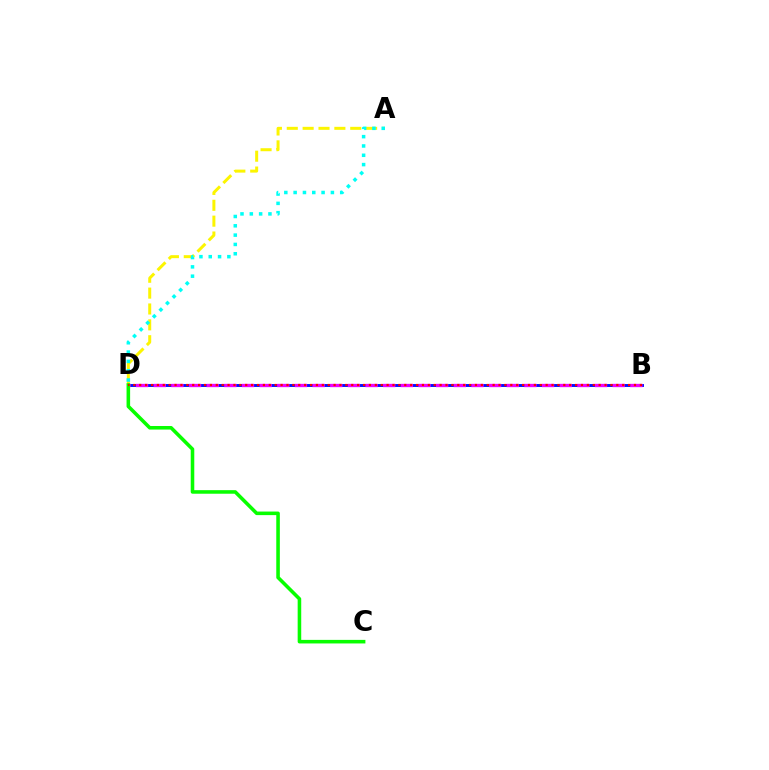{('B', 'D'): [{'color': '#0010ff', 'line_style': 'solid', 'thickness': 2.09}, {'color': '#ee00ff', 'line_style': 'dashed', 'thickness': 2.4}, {'color': '#ff0000', 'line_style': 'dotted', 'thickness': 1.6}], ('A', 'D'): [{'color': '#fcf500', 'line_style': 'dashed', 'thickness': 2.16}, {'color': '#00fff6', 'line_style': 'dotted', 'thickness': 2.53}], ('C', 'D'): [{'color': '#08ff00', 'line_style': 'solid', 'thickness': 2.57}]}